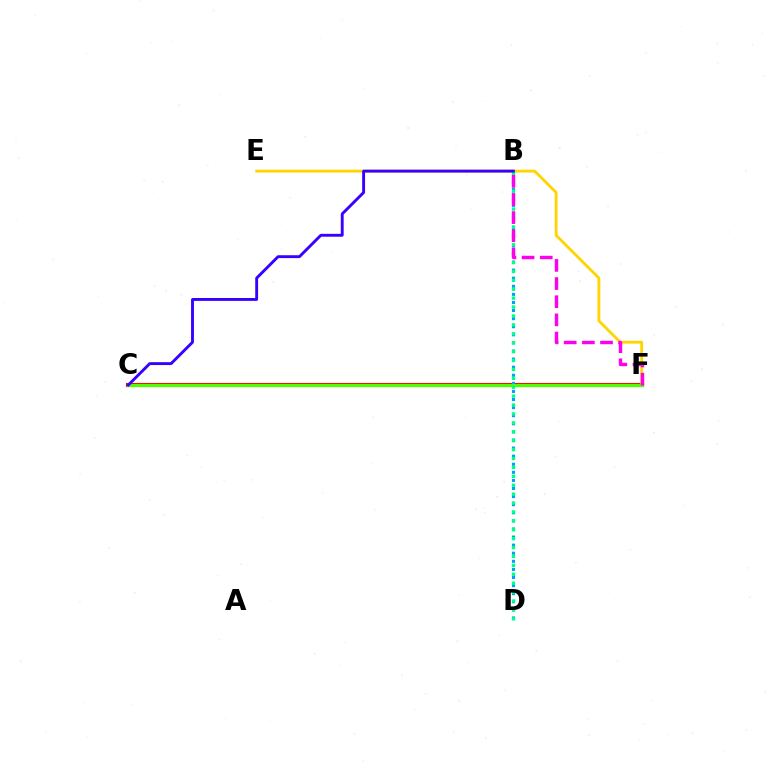{('C', 'F'): [{'color': '#ff0000', 'line_style': 'solid', 'thickness': 2.95}, {'color': '#4fff00', 'line_style': 'solid', 'thickness': 2.29}], ('E', 'F'): [{'color': '#ffd500', 'line_style': 'solid', 'thickness': 2.04}], ('B', 'D'): [{'color': '#009eff', 'line_style': 'dotted', 'thickness': 2.2}, {'color': '#00ff86', 'line_style': 'dotted', 'thickness': 2.42}], ('B', 'C'): [{'color': '#3700ff', 'line_style': 'solid', 'thickness': 2.07}], ('B', 'F'): [{'color': '#ff00ed', 'line_style': 'dashed', 'thickness': 2.47}]}